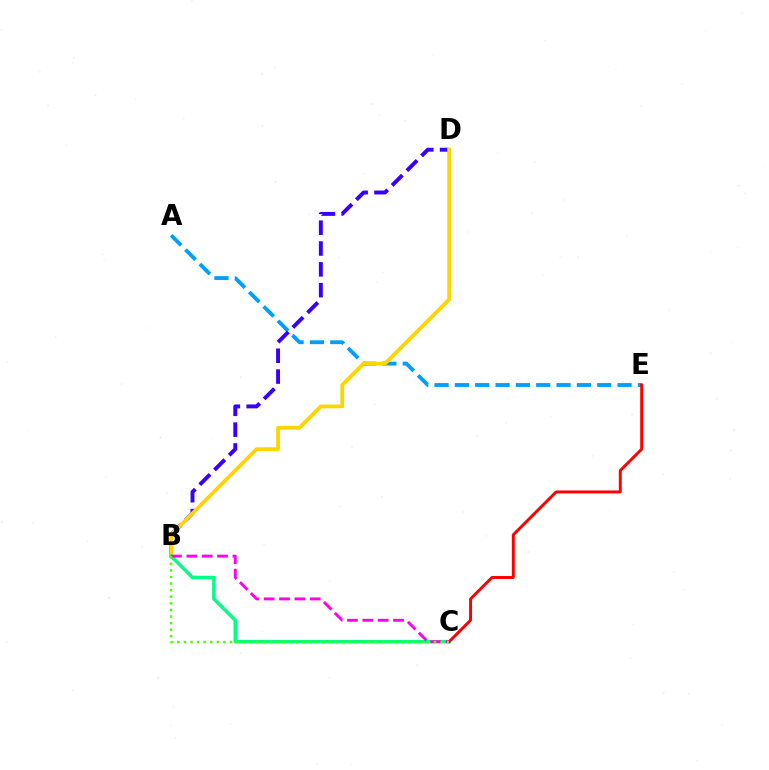{('A', 'E'): [{'color': '#009eff', 'line_style': 'dashed', 'thickness': 2.76}], ('B', 'D'): [{'color': '#3700ff', 'line_style': 'dashed', 'thickness': 2.83}, {'color': '#ffd500', 'line_style': 'solid', 'thickness': 2.75}], ('B', 'C'): [{'color': '#00ff86', 'line_style': 'solid', 'thickness': 2.5}, {'color': '#ff00ed', 'line_style': 'dashed', 'thickness': 2.09}, {'color': '#4fff00', 'line_style': 'dotted', 'thickness': 1.79}], ('C', 'E'): [{'color': '#ff0000', 'line_style': 'solid', 'thickness': 2.12}]}